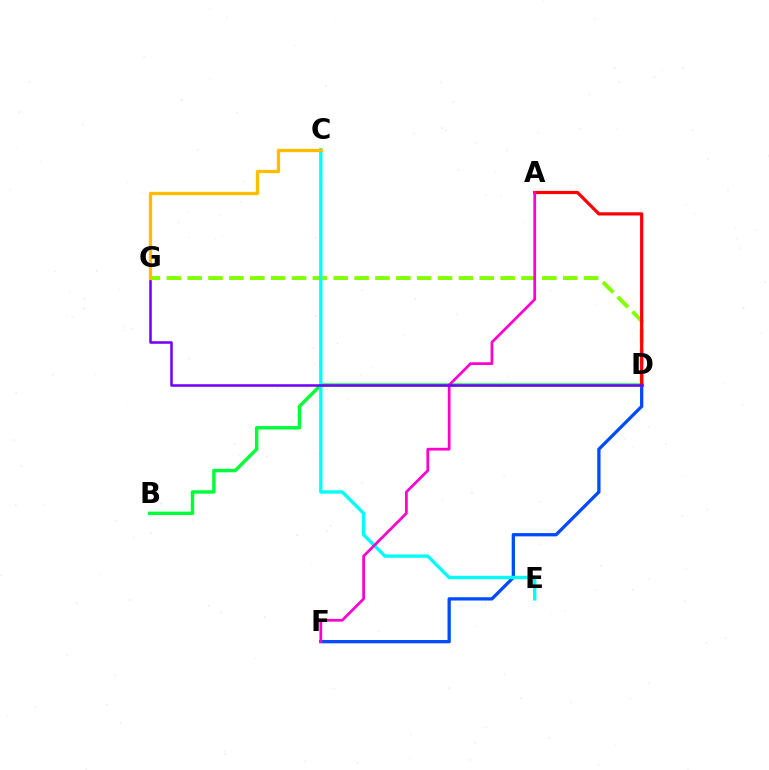{('B', 'D'): [{'color': '#00ff39', 'line_style': 'solid', 'thickness': 2.47}], ('D', 'G'): [{'color': '#84ff00', 'line_style': 'dashed', 'thickness': 2.83}, {'color': '#7200ff', 'line_style': 'solid', 'thickness': 1.83}], ('D', 'F'): [{'color': '#004bff', 'line_style': 'solid', 'thickness': 2.36}], ('C', 'E'): [{'color': '#00fff6', 'line_style': 'solid', 'thickness': 2.42}], ('A', 'D'): [{'color': '#ff0000', 'line_style': 'solid', 'thickness': 2.31}], ('A', 'F'): [{'color': '#ff00cf', 'line_style': 'solid', 'thickness': 1.96}], ('C', 'G'): [{'color': '#ffbd00', 'line_style': 'solid', 'thickness': 2.38}]}